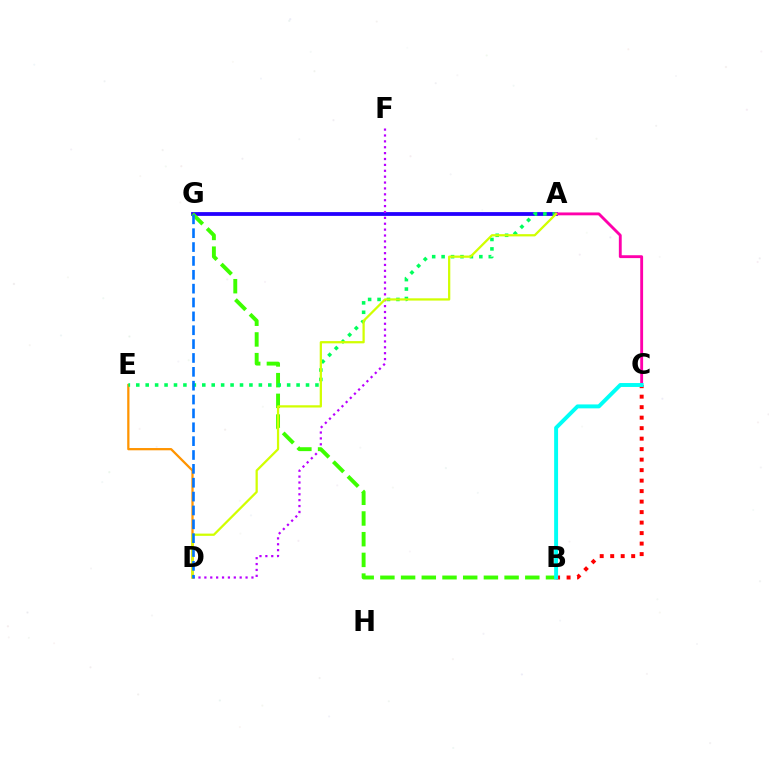{('A', 'G'): [{'color': '#2500ff', 'line_style': 'solid', 'thickness': 2.73}], ('D', 'F'): [{'color': '#b900ff', 'line_style': 'dotted', 'thickness': 1.6}], ('B', 'G'): [{'color': '#3dff00', 'line_style': 'dashed', 'thickness': 2.81}], ('D', 'E'): [{'color': '#ff9400', 'line_style': 'solid', 'thickness': 1.63}], ('A', 'E'): [{'color': '#00ff5c', 'line_style': 'dotted', 'thickness': 2.56}], ('A', 'C'): [{'color': '#ff00ac', 'line_style': 'solid', 'thickness': 2.06}], ('A', 'D'): [{'color': '#d1ff00', 'line_style': 'solid', 'thickness': 1.62}], ('B', 'C'): [{'color': '#ff0000', 'line_style': 'dotted', 'thickness': 2.85}, {'color': '#00fff6', 'line_style': 'solid', 'thickness': 2.83}], ('D', 'G'): [{'color': '#0074ff', 'line_style': 'dashed', 'thickness': 1.88}]}